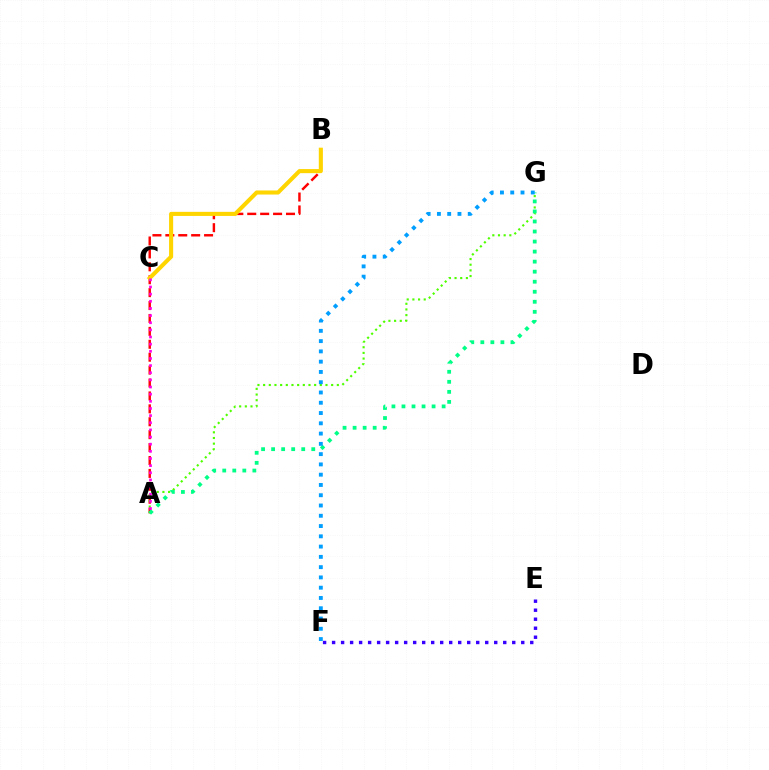{('A', 'B'): [{'color': '#ff0000', 'line_style': 'dashed', 'thickness': 1.75}], ('A', 'G'): [{'color': '#4fff00', 'line_style': 'dotted', 'thickness': 1.54}, {'color': '#00ff86', 'line_style': 'dotted', 'thickness': 2.73}], ('B', 'C'): [{'color': '#ffd500', 'line_style': 'solid', 'thickness': 2.94}], ('A', 'C'): [{'color': '#ff00ed', 'line_style': 'dotted', 'thickness': 1.94}], ('F', 'G'): [{'color': '#009eff', 'line_style': 'dotted', 'thickness': 2.79}], ('E', 'F'): [{'color': '#3700ff', 'line_style': 'dotted', 'thickness': 2.45}]}